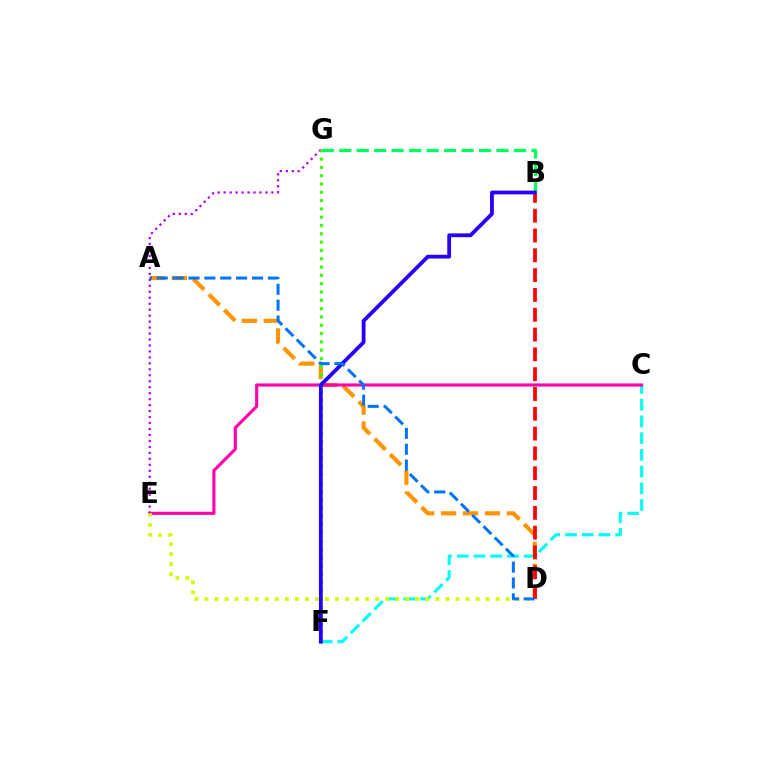{('B', 'G'): [{'color': '#00ff5c', 'line_style': 'dashed', 'thickness': 2.37}], ('C', 'F'): [{'color': '#00fff6', 'line_style': 'dashed', 'thickness': 2.27}], ('A', 'D'): [{'color': '#ff9400', 'line_style': 'dashed', 'thickness': 2.98}, {'color': '#0074ff', 'line_style': 'dashed', 'thickness': 2.16}], ('C', 'E'): [{'color': '#ff00ac', 'line_style': 'solid', 'thickness': 2.25}], ('D', 'E'): [{'color': '#d1ff00', 'line_style': 'dotted', 'thickness': 2.73}], ('E', 'G'): [{'color': '#b900ff', 'line_style': 'dotted', 'thickness': 1.62}], ('F', 'G'): [{'color': '#3dff00', 'line_style': 'dotted', 'thickness': 2.26}], ('B', 'D'): [{'color': '#ff0000', 'line_style': 'dashed', 'thickness': 2.69}], ('B', 'F'): [{'color': '#2500ff', 'line_style': 'solid', 'thickness': 2.73}]}